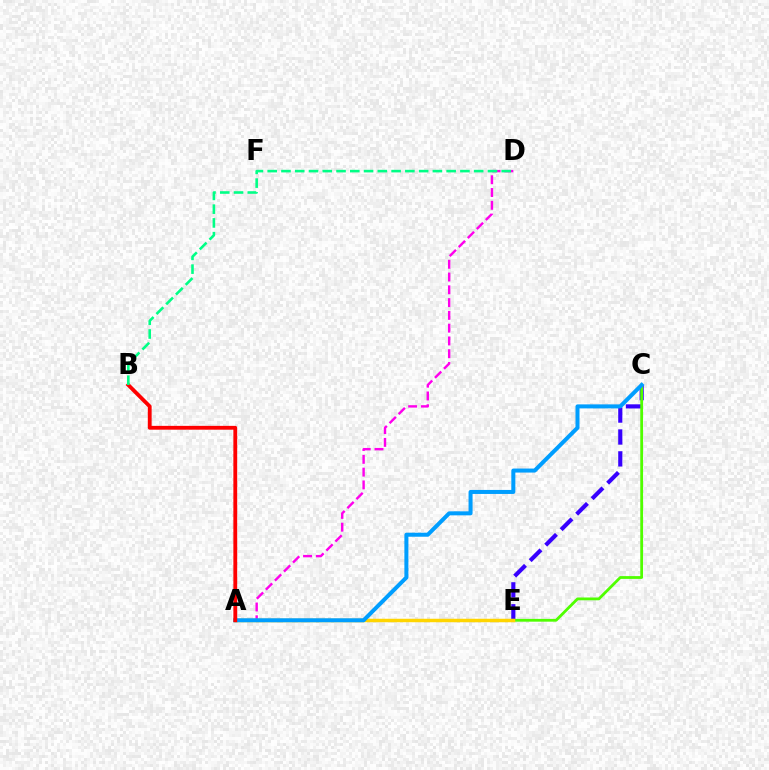{('C', 'E'): [{'color': '#3700ff', 'line_style': 'dashed', 'thickness': 2.98}, {'color': '#4fff00', 'line_style': 'solid', 'thickness': 2.01}], ('A', 'D'): [{'color': '#ff00ed', 'line_style': 'dashed', 'thickness': 1.74}], ('A', 'E'): [{'color': '#ffd500', 'line_style': 'solid', 'thickness': 2.51}], ('A', 'C'): [{'color': '#009eff', 'line_style': 'solid', 'thickness': 2.89}], ('A', 'B'): [{'color': '#ff0000', 'line_style': 'solid', 'thickness': 2.75}], ('B', 'D'): [{'color': '#00ff86', 'line_style': 'dashed', 'thickness': 1.87}]}